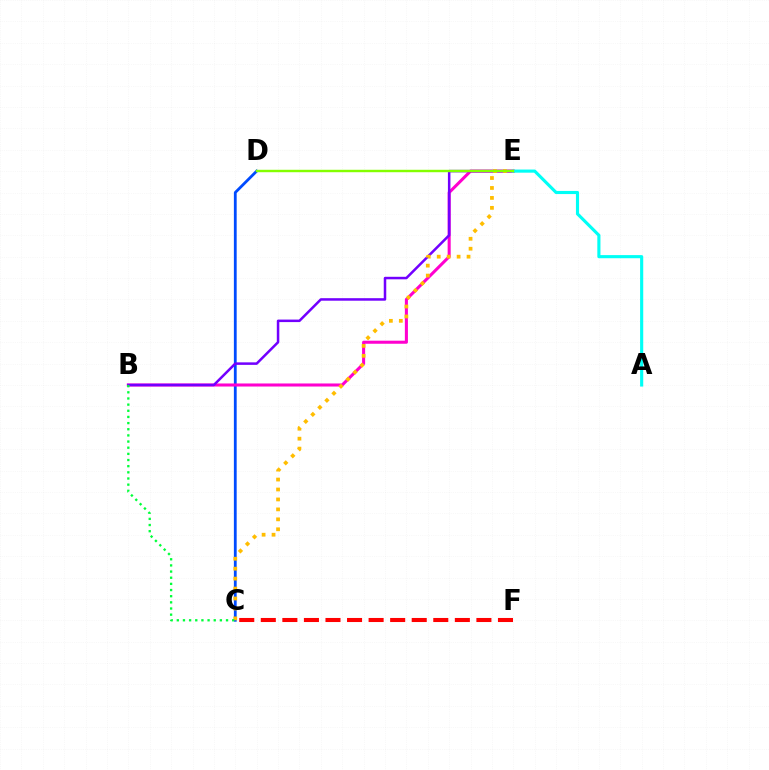{('C', 'D'): [{'color': '#004bff', 'line_style': 'solid', 'thickness': 2.01}], ('B', 'E'): [{'color': '#ff00cf', 'line_style': 'solid', 'thickness': 2.2}, {'color': '#7200ff', 'line_style': 'solid', 'thickness': 1.81}], ('A', 'E'): [{'color': '#00fff6', 'line_style': 'solid', 'thickness': 2.25}], ('C', 'E'): [{'color': '#ffbd00', 'line_style': 'dotted', 'thickness': 2.7}], ('B', 'C'): [{'color': '#00ff39', 'line_style': 'dotted', 'thickness': 1.67}], ('C', 'F'): [{'color': '#ff0000', 'line_style': 'dashed', 'thickness': 2.93}], ('D', 'E'): [{'color': '#84ff00', 'line_style': 'solid', 'thickness': 1.75}]}